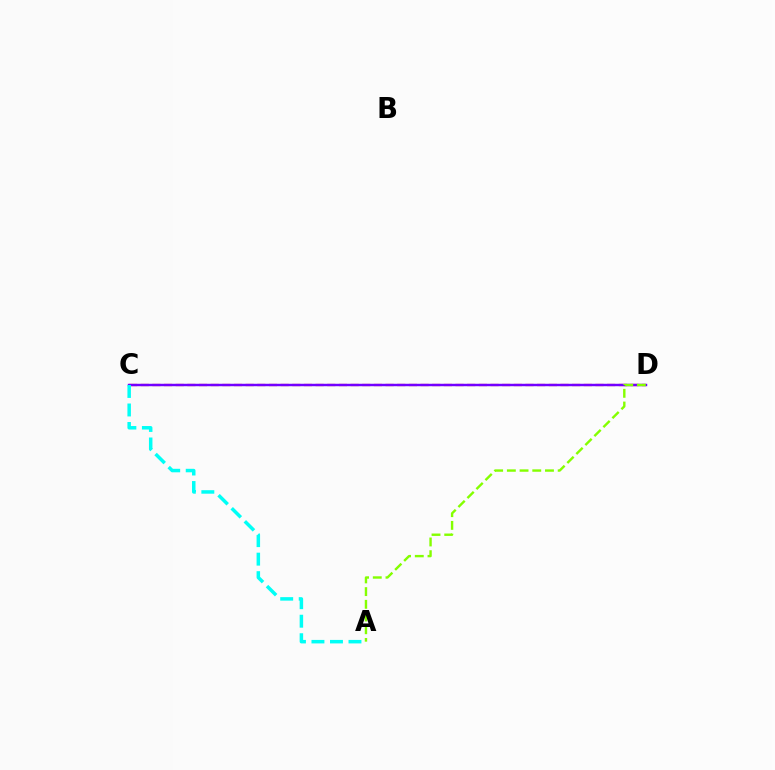{('C', 'D'): [{'color': '#ff0000', 'line_style': 'dashed', 'thickness': 1.58}, {'color': '#7200ff', 'line_style': 'solid', 'thickness': 1.76}], ('A', 'C'): [{'color': '#00fff6', 'line_style': 'dashed', 'thickness': 2.51}], ('A', 'D'): [{'color': '#84ff00', 'line_style': 'dashed', 'thickness': 1.73}]}